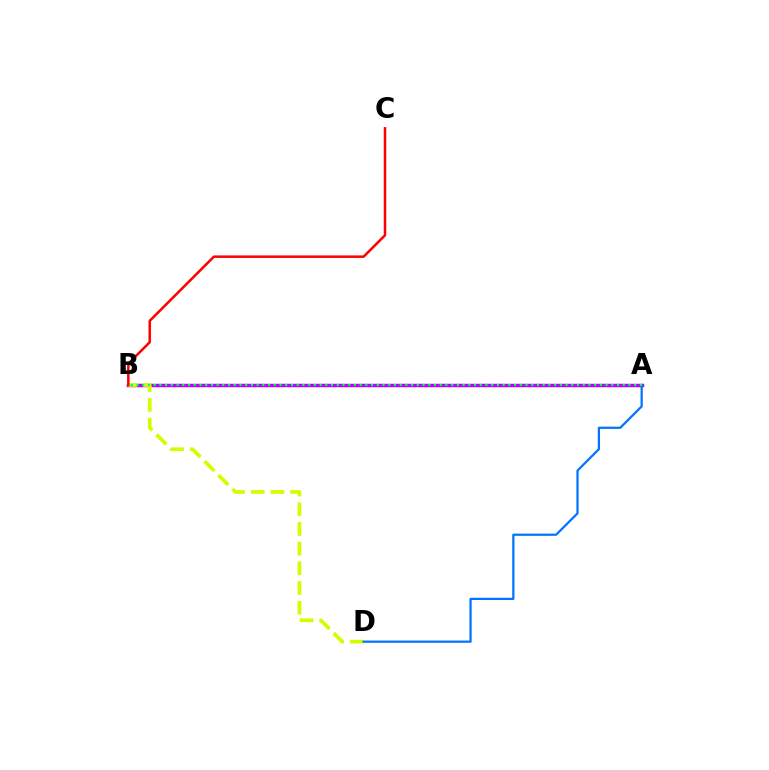{('A', 'B'): [{'color': '#b900ff', 'line_style': 'solid', 'thickness': 2.49}, {'color': '#00ff5c', 'line_style': 'dotted', 'thickness': 1.55}], ('B', 'D'): [{'color': '#d1ff00', 'line_style': 'dashed', 'thickness': 2.67}], ('A', 'D'): [{'color': '#0074ff', 'line_style': 'solid', 'thickness': 1.6}], ('B', 'C'): [{'color': '#ff0000', 'line_style': 'solid', 'thickness': 1.8}]}